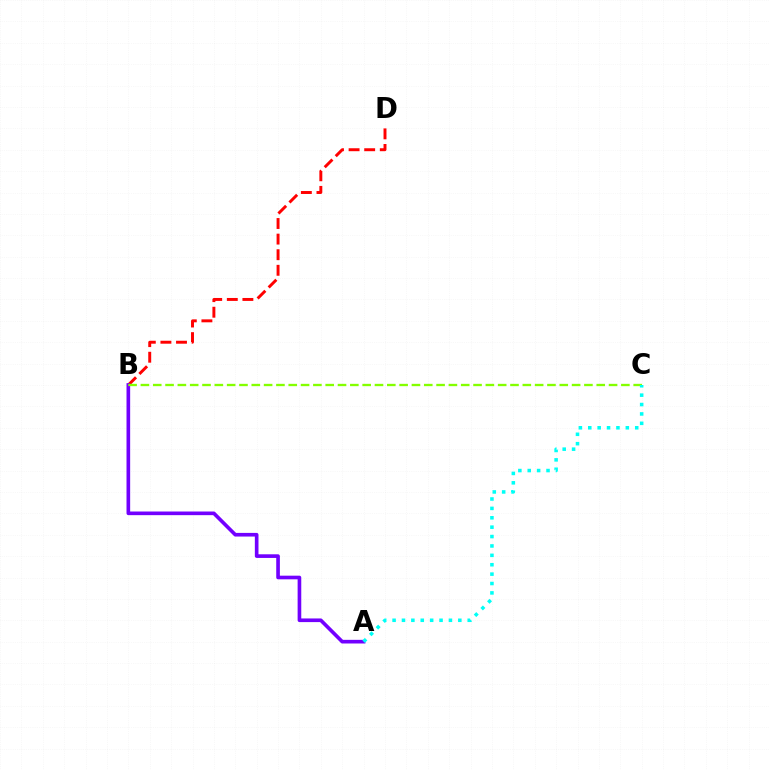{('B', 'D'): [{'color': '#ff0000', 'line_style': 'dashed', 'thickness': 2.12}], ('A', 'B'): [{'color': '#7200ff', 'line_style': 'solid', 'thickness': 2.63}], ('B', 'C'): [{'color': '#84ff00', 'line_style': 'dashed', 'thickness': 1.67}], ('A', 'C'): [{'color': '#00fff6', 'line_style': 'dotted', 'thickness': 2.55}]}